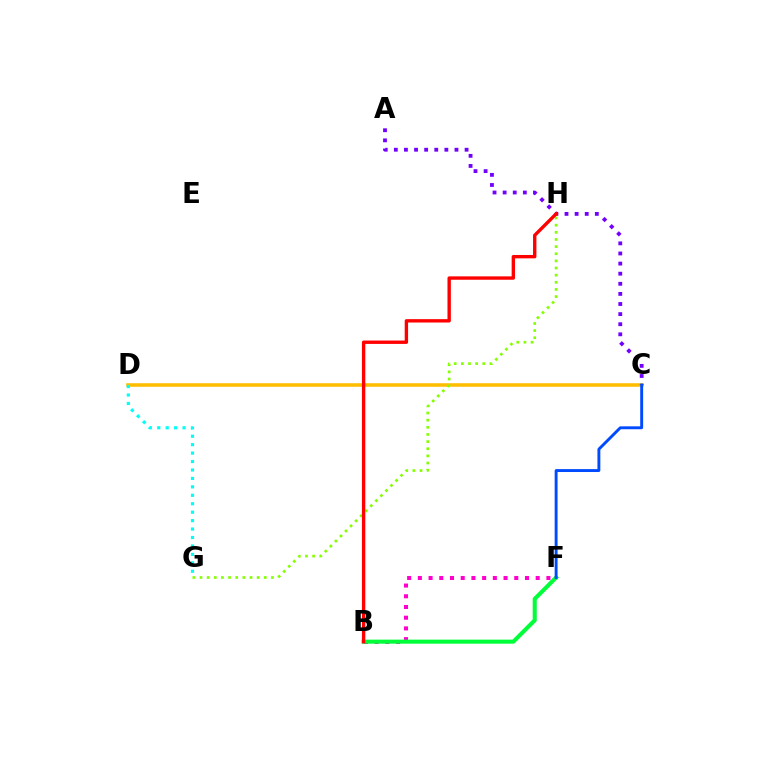{('C', 'D'): [{'color': '#ffbd00', 'line_style': 'solid', 'thickness': 2.56}], ('B', 'F'): [{'color': '#ff00cf', 'line_style': 'dotted', 'thickness': 2.91}, {'color': '#00ff39', 'line_style': 'solid', 'thickness': 2.93}], ('G', 'H'): [{'color': '#84ff00', 'line_style': 'dotted', 'thickness': 1.94}], ('A', 'C'): [{'color': '#7200ff', 'line_style': 'dotted', 'thickness': 2.75}], ('C', 'F'): [{'color': '#004bff', 'line_style': 'solid', 'thickness': 2.09}], ('B', 'H'): [{'color': '#ff0000', 'line_style': 'solid', 'thickness': 2.43}], ('D', 'G'): [{'color': '#00fff6', 'line_style': 'dotted', 'thickness': 2.29}]}